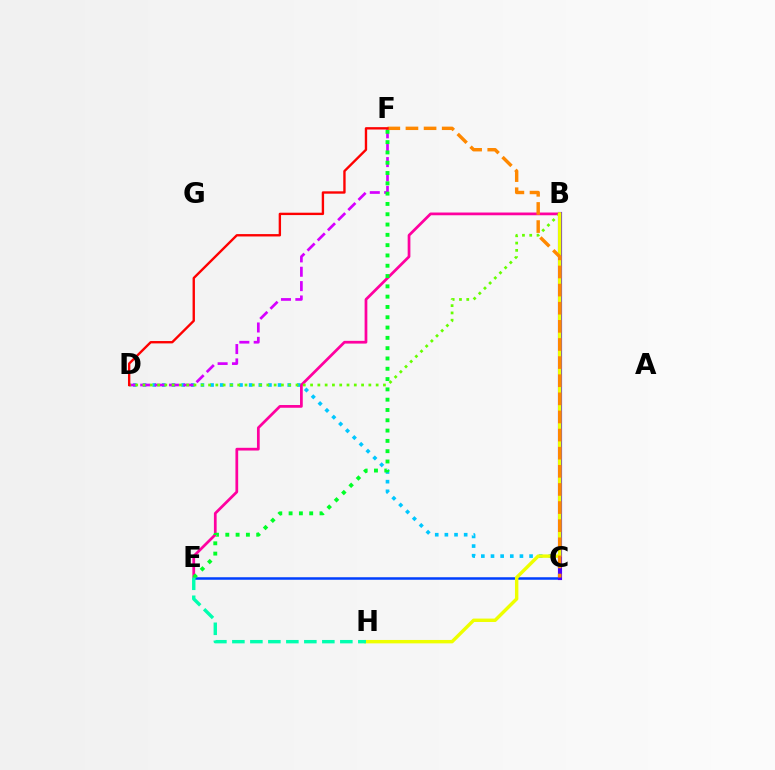{('C', 'D'): [{'color': '#00c7ff', 'line_style': 'dotted', 'thickness': 2.62}], ('C', 'E'): [{'color': '#003fff', 'line_style': 'solid', 'thickness': 1.8}], ('B', 'C'): [{'color': '#4f00ff', 'line_style': 'solid', 'thickness': 2.98}], ('D', 'F'): [{'color': '#d600ff', 'line_style': 'dashed', 'thickness': 1.95}, {'color': '#ff0000', 'line_style': 'solid', 'thickness': 1.7}], ('B', 'E'): [{'color': '#ff00a0', 'line_style': 'solid', 'thickness': 1.97}], ('B', 'D'): [{'color': '#66ff00', 'line_style': 'dotted', 'thickness': 1.98}], ('B', 'H'): [{'color': '#eeff00', 'line_style': 'solid', 'thickness': 2.46}], ('C', 'F'): [{'color': '#ff8800', 'line_style': 'dashed', 'thickness': 2.46}], ('E', 'F'): [{'color': '#00ff27', 'line_style': 'dotted', 'thickness': 2.8}], ('E', 'H'): [{'color': '#00ffaf', 'line_style': 'dashed', 'thickness': 2.44}]}